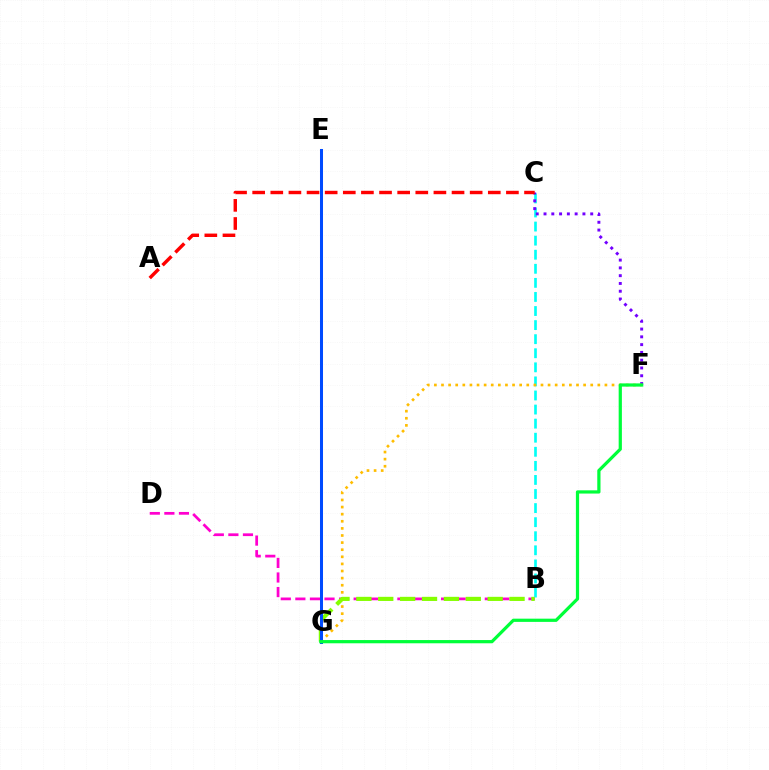{('B', 'C'): [{'color': '#00fff6', 'line_style': 'dashed', 'thickness': 1.91}], ('C', 'F'): [{'color': '#7200ff', 'line_style': 'dotted', 'thickness': 2.11}], ('B', 'D'): [{'color': '#ff00cf', 'line_style': 'dashed', 'thickness': 1.98}], ('A', 'C'): [{'color': '#ff0000', 'line_style': 'dashed', 'thickness': 2.46}], ('F', 'G'): [{'color': '#ffbd00', 'line_style': 'dotted', 'thickness': 1.93}, {'color': '#00ff39', 'line_style': 'solid', 'thickness': 2.32}], ('B', 'G'): [{'color': '#84ff00', 'line_style': 'dashed', 'thickness': 2.97}], ('E', 'G'): [{'color': '#004bff', 'line_style': 'solid', 'thickness': 2.17}]}